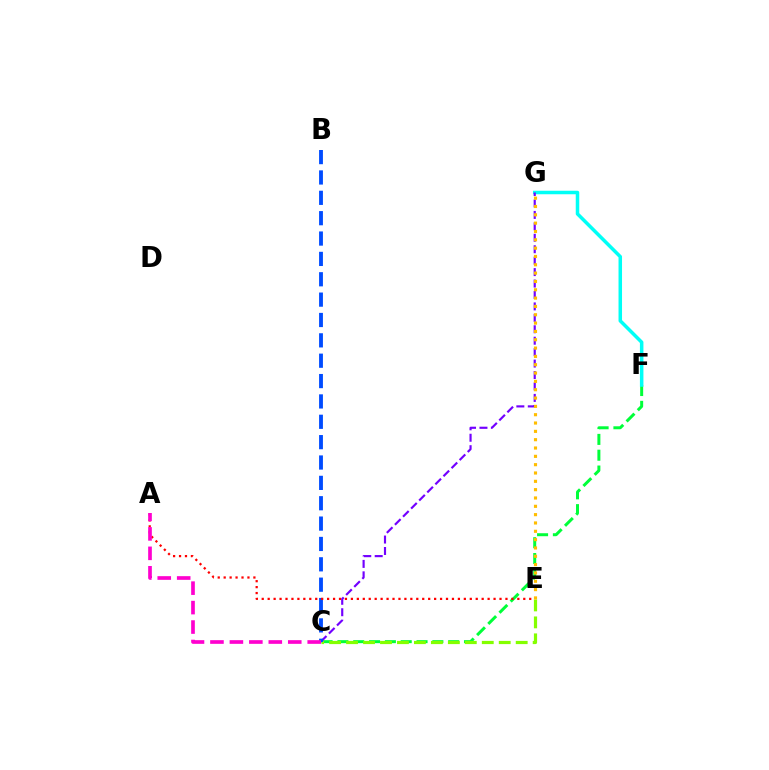{('C', 'F'): [{'color': '#00ff39', 'line_style': 'dashed', 'thickness': 2.15}], ('F', 'G'): [{'color': '#00fff6', 'line_style': 'solid', 'thickness': 2.53}], ('C', 'E'): [{'color': '#84ff00', 'line_style': 'dashed', 'thickness': 2.3}], ('C', 'G'): [{'color': '#7200ff', 'line_style': 'dashed', 'thickness': 1.55}], ('E', 'G'): [{'color': '#ffbd00', 'line_style': 'dotted', 'thickness': 2.26}], ('B', 'C'): [{'color': '#004bff', 'line_style': 'dashed', 'thickness': 2.77}], ('A', 'E'): [{'color': '#ff0000', 'line_style': 'dotted', 'thickness': 1.62}], ('A', 'C'): [{'color': '#ff00cf', 'line_style': 'dashed', 'thickness': 2.64}]}